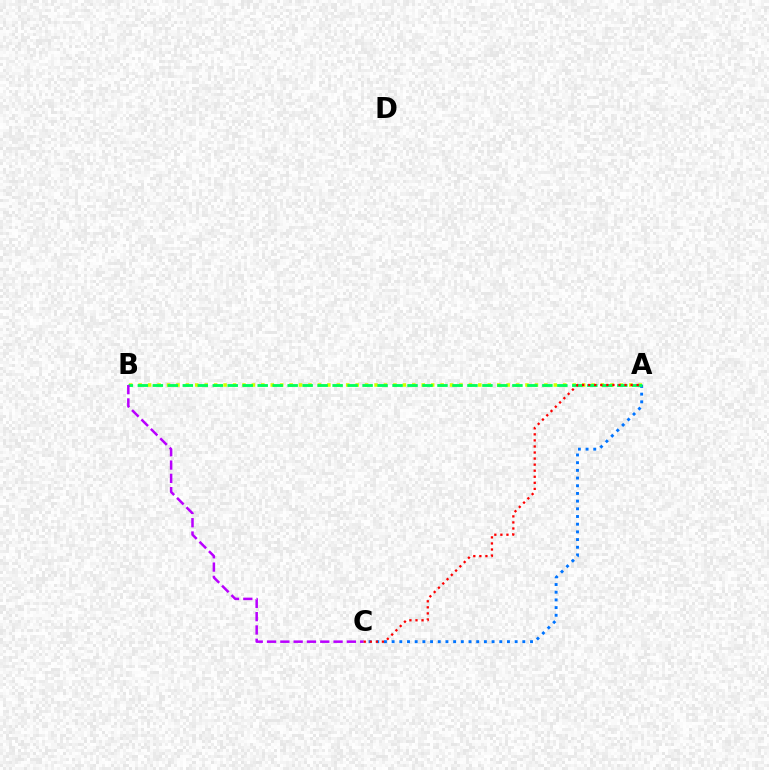{('A', 'C'): [{'color': '#0074ff', 'line_style': 'dotted', 'thickness': 2.09}, {'color': '#ff0000', 'line_style': 'dotted', 'thickness': 1.65}], ('A', 'B'): [{'color': '#d1ff00', 'line_style': 'dotted', 'thickness': 2.56}, {'color': '#00ff5c', 'line_style': 'dashed', 'thickness': 2.04}], ('B', 'C'): [{'color': '#b900ff', 'line_style': 'dashed', 'thickness': 1.81}]}